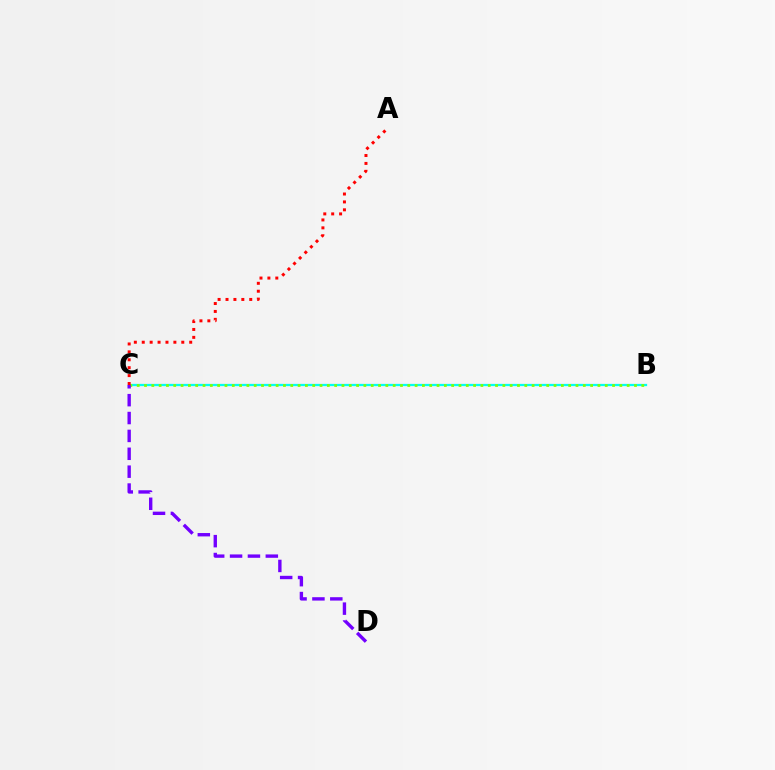{('B', 'C'): [{'color': '#00fff6', 'line_style': 'solid', 'thickness': 1.63}, {'color': '#84ff00', 'line_style': 'dotted', 'thickness': 1.99}], ('A', 'C'): [{'color': '#ff0000', 'line_style': 'dotted', 'thickness': 2.15}], ('C', 'D'): [{'color': '#7200ff', 'line_style': 'dashed', 'thickness': 2.43}]}